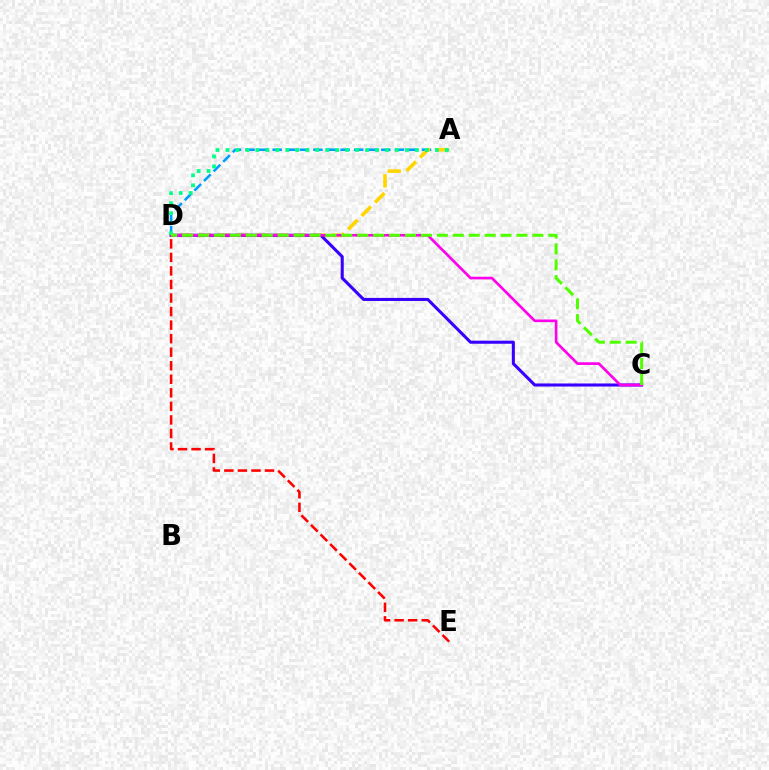{('A', 'D'): [{'color': '#009eff', 'line_style': 'dashed', 'thickness': 1.84}, {'color': '#ffd500', 'line_style': 'dashed', 'thickness': 2.59}, {'color': '#00ff86', 'line_style': 'dotted', 'thickness': 2.71}], ('D', 'E'): [{'color': '#ff0000', 'line_style': 'dashed', 'thickness': 1.84}], ('C', 'D'): [{'color': '#3700ff', 'line_style': 'solid', 'thickness': 2.2}, {'color': '#ff00ed', 'line_style': 'solid', 'thickness': 1.92}, {'color': '#4fff00', 'line_style': 'dashed', 'thickness': 2.16}]}